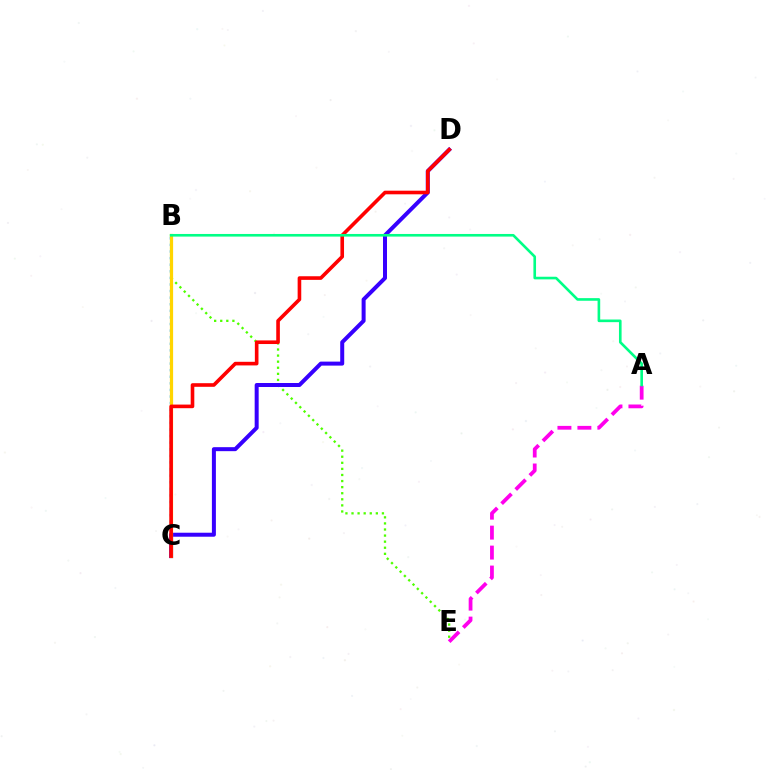{('B', 'C'): [{'color': '#009eff', 'line_style': 'dotted', 'thickness': 1.79}, {'color': '#ffd500', 'line_style': 'solid', 'thickness': 2.32}], ('B', 'E'): [{'color': '#4fff00', 'line_style': 'dotted', 'thickness': 1.65}], ('C', 'D'): [{'color': '#3700ff', 'line_style': 'solid', 'thickness': 2.88}, {'color': '#ff0000', 'line_style': 'solid', 'thickness': 2.61}], ('A', 'E'): [{'color': '#ff00ed', 'line_style': 'dashed', 'thickness': 2.71}], ('A', 'B'): [{'color': '#00ff86', 'line_style': 'solid', 'thickness': 1.89}]}